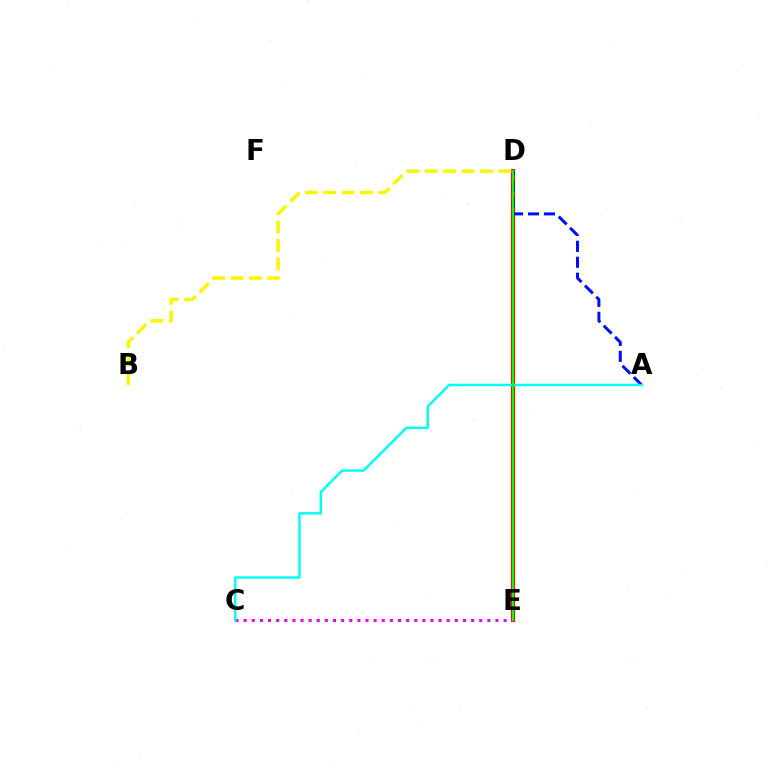{('D', 'E'): [{'color': '#ff0000', 'line_style': 'solid', 'thickness': 2.99}, {'color': '#08ff00', 'line_style': 'solid', 'thickness': 1.59}], ('C', 'E'): [{'color': '#ee00ff', 'line_style': 'dotted', 'thickness': 2.21}], ('A', 'D'): [{'color': '#0010ff', 'line_style': 'dashed', 'thickness': 2.17}], ('B', 'D'): [{'color': '#fcf500', 'line_style': 'dashed', 'thickness': 2.5}], ('A', 'C'): [{'color': '#00fff6', 'line_style': 'solid', 'thickness': 1.78}]}